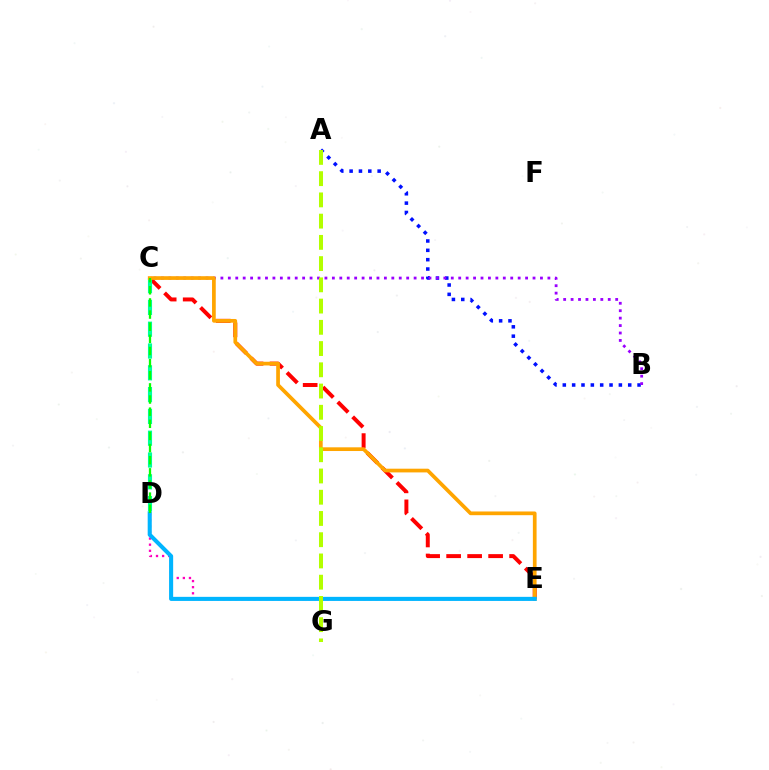{('A', 'B'): [{'color': '#0010ff', 'line_style': 'dotted', 'thickness': 2.54}], ('C', 'E'): [{'color': '#ff0000', 'line_style': 'dashed', 'thickness': 2.85}, {'color': '#ffa500', 'line_style': 'solid', 'thickness': 2.67}], ('B', 'C'): [{'color': '#9b00ff', 'line_style': 'dotted', 'thickness': 2.02}], ('C', 'D'): [{'color': '#00ff9d', 'line_style': 'dashed', 'thickness': 2.96}, {'color': '#08ff00', 'line_style': 'dashed', 'thickness': 1.65}], ('D', 'E'): [{'color': '#ff00bd', 'line_style': 'dotted', 'thickness': 1.66}, {'color': '#00b5ff', 'line_style': 'solid', 'thickness': 2.93}], ('A', 'G'): [{'color': '#b3ff00', 'line_style': 'dashed', 'thickness': 2.89}]}